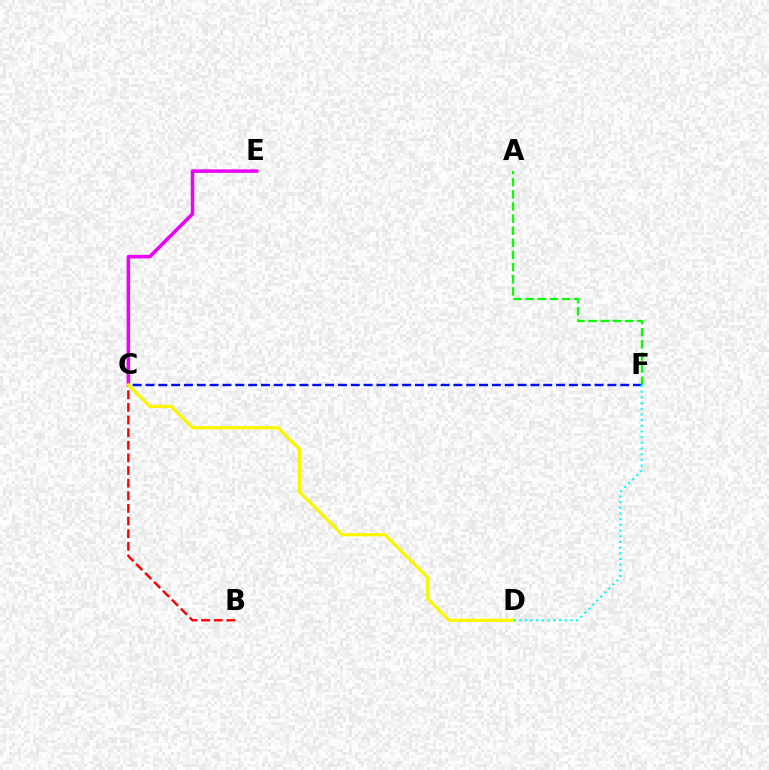{('C', 'F'): [{'color': '#0010ff', 'line_style': 'dashed', 'thickness': 1.74}], ('B', 'C'): [{'color': '#ff0000', 'line_style': 'dashed', 'thickness': 1.72}], ('C', 'E'): [{'color': '#ee00ff', 'line_style': 'solid', 'thickness': 2.53}], ('C', 'D'): [{'color': '#fcf500', 'line_style': 'solid', 'thickness': 2.32}], ('D', 'F'): [{'color': '#00fff6', 'line_style': 'dotted', 'thickness': 1.54}], ('A', 'F'): [{'color': '#08ff00', 'line_style': 'dashed', 'thickness': 1.65}]}